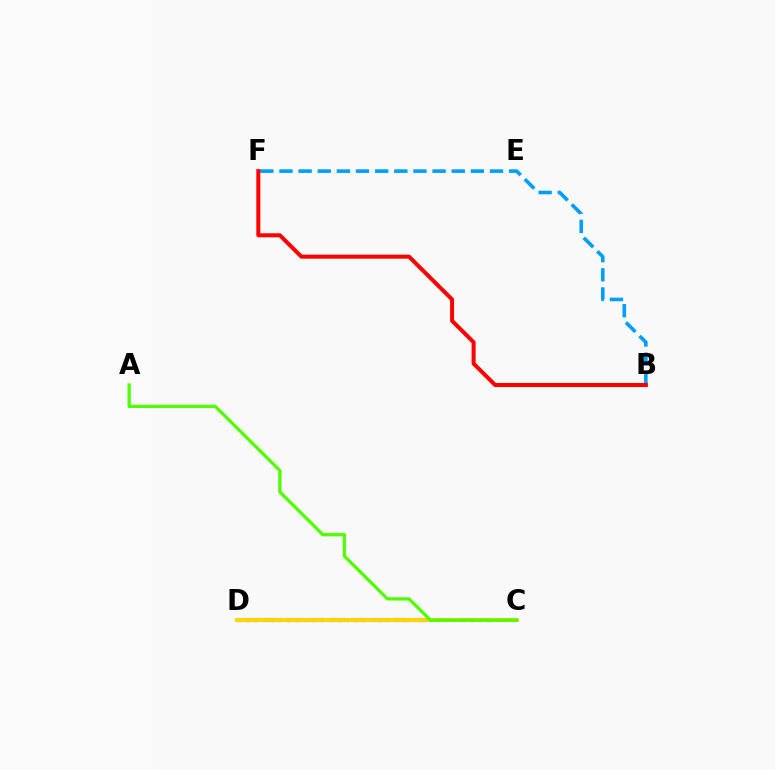{('C', 'D'): [{'color': '#ff00ed', 'line_style': 'dotted', 'thickness': 2.26}, {'color': '#3700ff', 'line_style': 'dashed', 'thickness': 2.92}, {'color': '#00ff86', 'line_style': 'dotted', 'thickness': 2.08}, {'color': '#ffd500', 'line_style': 'solid', 'thickness': 2.83}], ('A', 'C'): [{'color': '#4fff00', 'line_style': 'solid', 'thickness': 2.36}], ('B', 'F'): [{'color': '#009eff', 'line_style': 'dashed', 'thickness': 2.6}, {'color': '#ff0000', 'line_style': 'solid', 'thickness': 2.89}]}